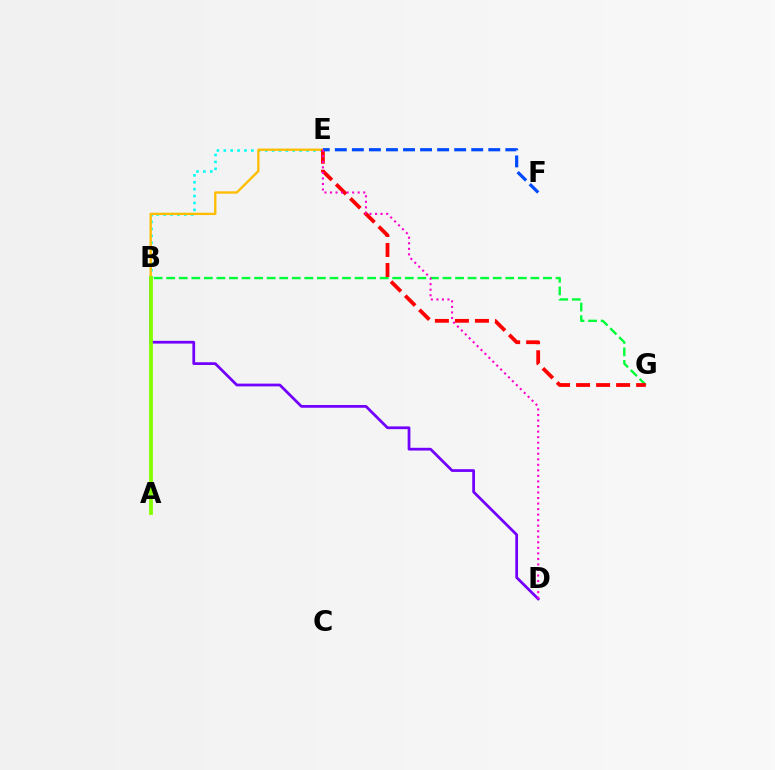{('B', 'E'): [{'color': '#00fff6', 'line_style': 'dotted', 'thickness': 1.87}, {'color': '#ffbd00', 'line_style': 'solid', 'thickness': 1.68}], ('B', 'G'): [{'color': '#00ff39', 'line_style': 'dashed', 'thickness': 1.71}], ('E', 'G'): [{'color': '#ff0000', 'line_style': 'dashed', 'thickness': 2.72}], ('B', 'D'): [{'color': '#7200ff', 'line_style': 'solid', 'thickness': 1.98}], ('E', 'F'): [{'color': '#004bff', 'line_style': 'dashed', 'thickness': 2.32}], ('D', 'E'): [{'color': '#ff00cf', 'line_style': 'dotted', 'thickness': 1.5}], ('A', 'B'): [{'color': '#84ff00', 'line_style': 'solid', 'thickness': 2.72}]}